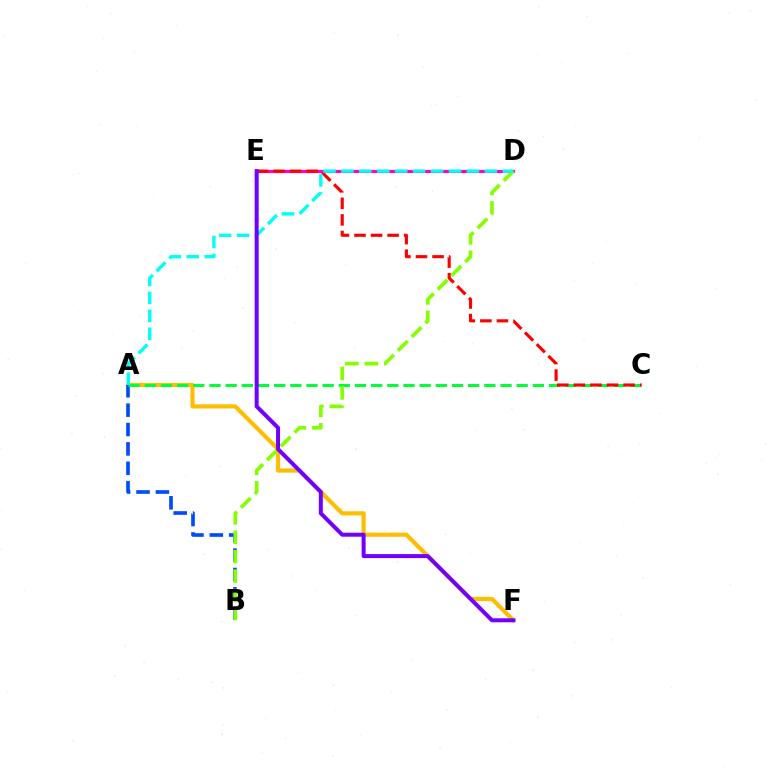{('A', 'F'): [{'color': '#ffbd00', 'line_style': 'solid', 'thickness': 2.98}], ('A', 'B'): [{'color': '#004bff', 'line_style': 'dashed', 'thickness': 2.63}], ('D', 'E'): [{'color': '#ff00cf', 'line_style': 'solid', 'thickness': 2.24}], ('A', 'C'): [{'color': '#00ff39', 'line_style': 'dashed', 'thickness': 2.2}], ('B', 'D'): [{'color': '#84ff00', 'line_style': 'dashed', 'thickness': 2.64}], ('C', 'E'): [{'color': '#ff0000', 'line_style': 'dashed', 'thickness': 2.25}], ('A', 'D'): [{'color': '#00fff6', 'line_style': 'dashed', 'thickness': 2.44}], ('E', 'F'): [{'color': '#7200ff', 'line_style': 'solid', 'thickness': 2.88}]}